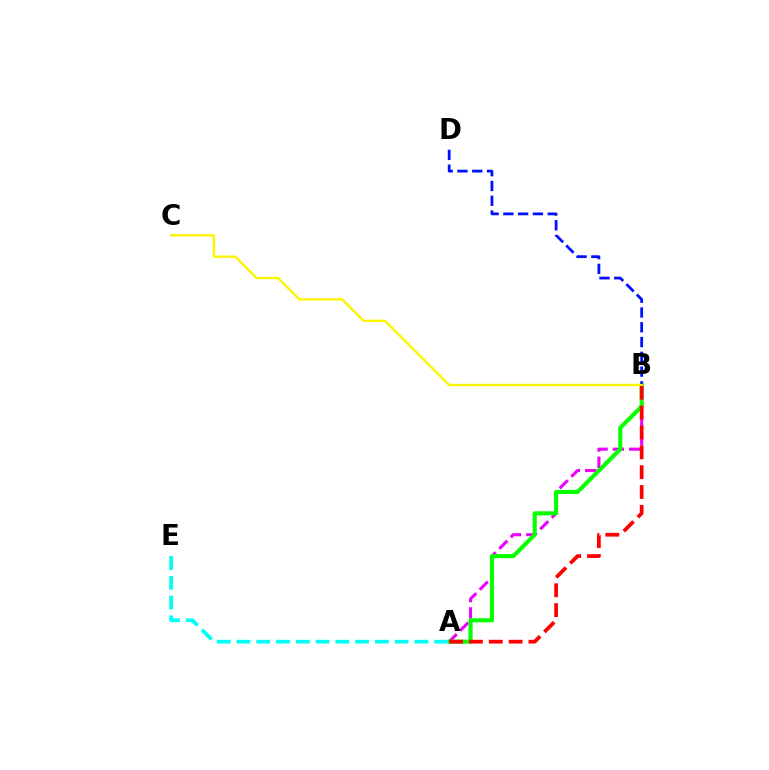{('A', 'B'): [{'color': '#ee00ff', 'line_style': 'dashed', 'thickness': 2.22}, {'color': '#08ff00', 'line_style': 'solid', 'thickness': 2.95}, {'color': '#ff0000', 'line_style': 'dashed', 'thickness': 2.7}], ('B', 'D'): [{'color': '#0010ff', 'line_style': 'dashed', 'thickness': 2.01}], ('B', 'C'): [{'color': '#fcf500', 'line_style': 'solid', 'thickness': 1.72}], ('A', 'E'): [{'color': '#00fff6', 'line_style': 'dashed', 'thickness': 2.69}]}